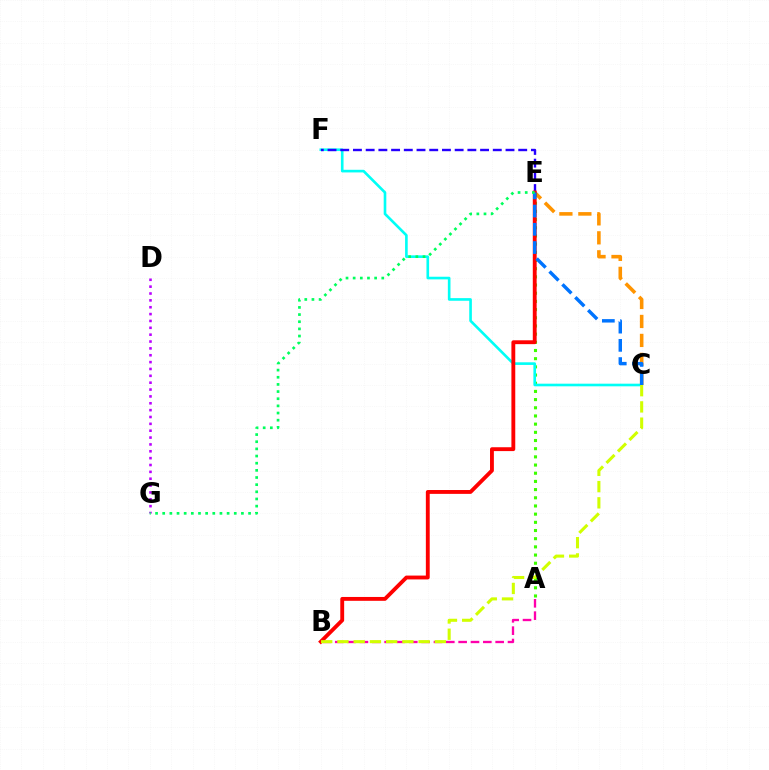{('C', 'E'): [{'color': '#ff9400', 'line_style': 'dashed', 'thickness': 2.58}, {'color': '#0074ff', 'line_style': 'dashed', 'thickness': 2.48}], ('A', 'B'): [{'color': '#ff00ac', 'line_style': 'dashed', 'thickness': 1.68}], ('D', 'G'): [{'color': '#b900ff', 'line_style': 'dotted', 'thickness': 1.86}], ('A', 'E'): [{'color': '#3dff00', 'line_style': 'dotted', 'thickness': 2.22}], ('C', 'F'): [{'color': '#00fff6', 'line_style': 'solid', 'thickness': 1.9}], ('E', 'F'): [{'color': '#2500ff', 'line_style': 'dashed', 'thickness': 1.73}], ('B', 'E'): [{'color': '#ff0000', 'line_style': 'solid', 'thickness': 2.78}], ('E', 'G'): [{'color': '#00ff5c', 'line_style': 'dotted', 'thickness': 1.94}], ('B', 'C'): [{'color': '#d1ff00', 'line_style': 'dashed', 'thickness': 2.21}]}